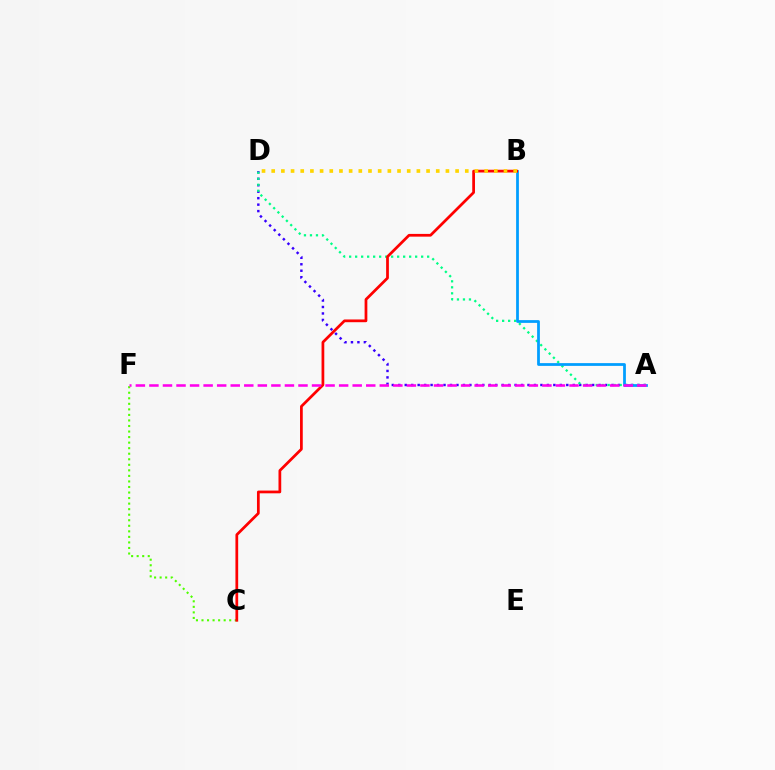{('A', 'D'): [{'color': '#3700ff', 'line_style': 'dotted', 'thickness': 1.76}, {'color': '#00ff86', 'line_style': 'dotted', 'thickness': 1.63}], ('A', 'B'): [{'color': '#009eff', 'line_style': 'solid', 'thickness': 1.99}], ('C', 'F'): [{'color': '#4fff00', 'line_style': 'dotted', 'thickness': 1.51}], ('B', 'C'): [{'color': '#ff0000', 'line_style': 'solid', 'thickness': 1.97}], ('B', 'D'): [{'color': '#ffd500', 'line_style': 'dotted', 'thickness': 2.63}], ('A', 'F'): [{'color': '#ff00ed', 'line_style': 'dashed', 'thickness': 1.84}]}